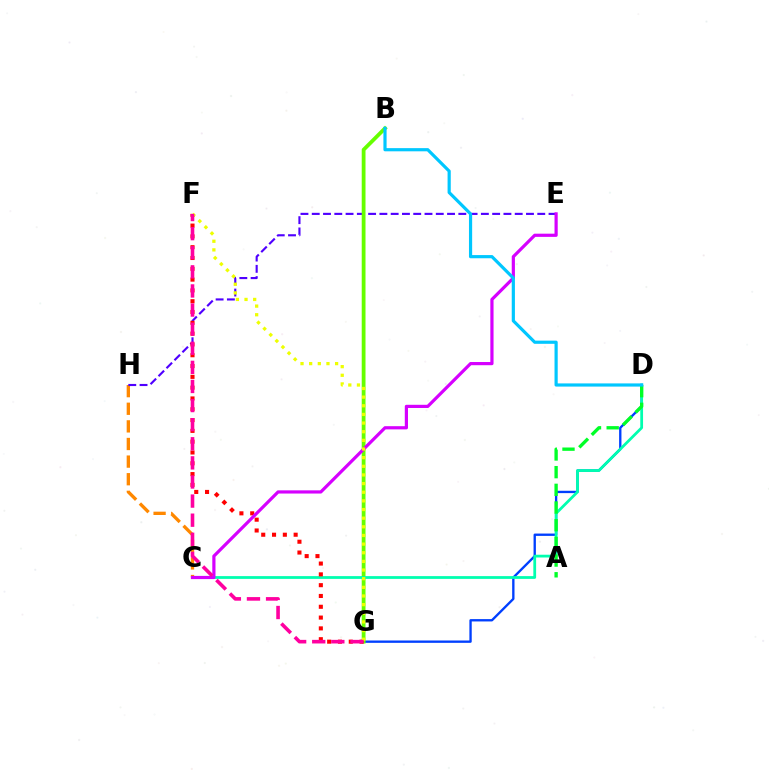{('C', 'H'): [{'color': '#ff8800', 'line_style': 'dashed', 'thickness': 2.39}], ('D', 'G'): [{'color': '#003fff', 'line_style': 'solid', 'thickness': 1.69}], ('E', 'H'): [{'color': '#4f00ff', 'line_style': 'dashed', 'thickness': 1.53}], ('B', 'G'): [{'color': '#66ff00', 'line_style': 'solid', 'thickness': 2.73}], ('C', 'D'): [{'color': '#00ffaf', 'line_style': 'solid', 'thickness': 2.0}], ('A', 'D'): [{'color': '#00ff27', 'line_style': 'dashed', 'thickness': 2.4}], ('F', 'G'): [{'color': '#ff0000', 'line_style': 'dotted', 'thickness': 2.94}, {'color': '#eeff00', 'line_style': 'dotted', 'thickness': 2.35}, {'color': '#ff00a0', 'line_style': 'dashed', 'thickness': 2.6}], ('C', 'E'): [{'color': '#d600ff', 'line_style': 'solid', 'thickness': 2.3}], ('B', 'D'): [{'color': '#00c7ff', 'line_style': 'solid', 'thickness': 2.29}]}